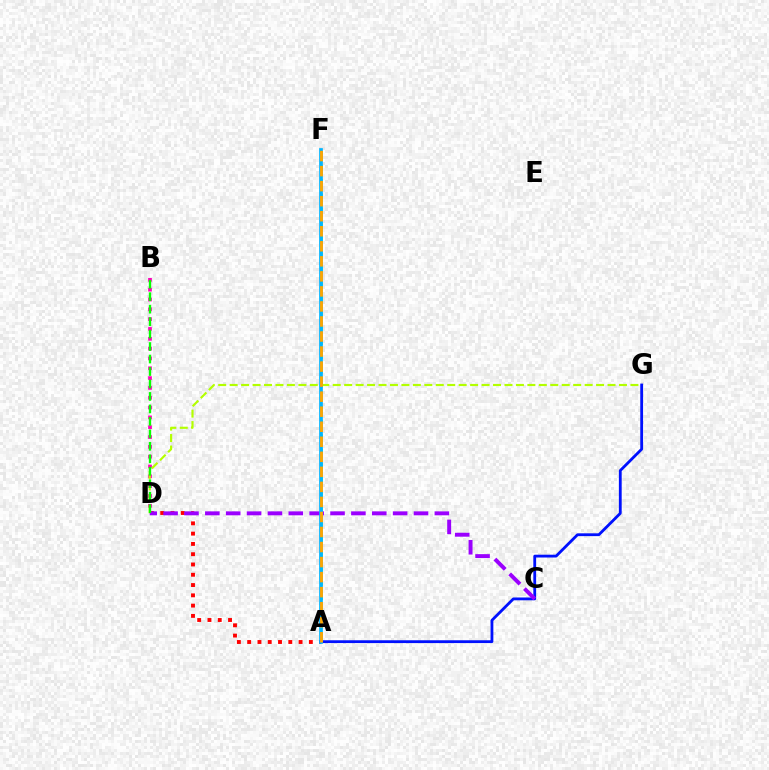{('A', 'F'): [{'color': '#00ff9d', 'line_style': 'dashed', 'thickness': 1.92}, {'color': '#00b5ff', 'line_style': 'solid', 'thickness': 2.66}, {'color': '#ffa500', 'line_style': 'dashed', 'thickness': 2.04}], ('B', 'D'): [{'color': '#ff00bd', 'line_style': 'dotted', 'thickness': 2.67}, {'color': '#08ff00', 'line_style': 'dashed', 'thickness': 1.69}], ('A', 'D'): [{'color': '#ff0000', 'line_style': 'dotted', 'thickness': 2.79}], ('D', 'G'): [{'color': '#b3ff00', 'line_style': 'dashed', 'thickness': 1.56}], ('A', 'G'): [{'color': '#0010ff', 'line_style': 'solid', 'thickness': 2.03}], ('C', 'D'): [{'color': '#9b00ff', 'line_style': 'dashed', 'thickness': 2.83}]}